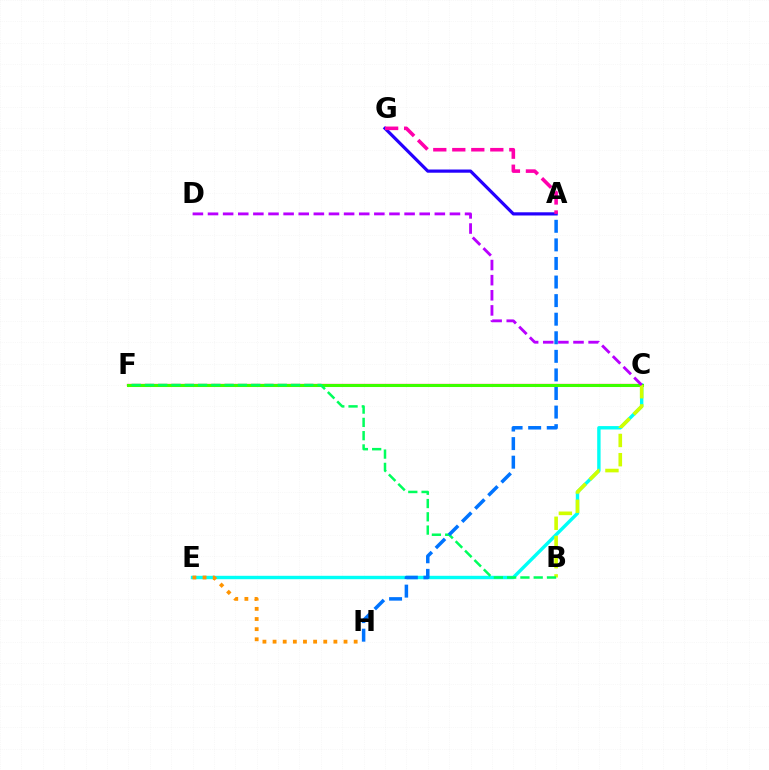{('A', 'G'): [{'color': '#2500ff', 'line_style': 'solid', 'thickness': 2.3}, {'color': '#ff00ac', 'line_style': 'dashed', 'thickness': 2.58}], ('C', 'F'): [{'color': '#ff0000', 'line_style': 'solid', 'thickness': 1.59}, {'color': '#3dff00', 'line_style': 'solid', 'thickness': 2.19}], ('C', 'E'): [{'color': '#00fff6', 'line_style': 'solid', 'thickness': 2.45}], ('E', 'H'): [{'color': '#ff9400', 'line_style': 'dotted', 'thickness': 2.75}], ('B', 'C'): [{'color': '#d1ff00', 'line_style': 'dashed', 'thickness': 2.61}], ('B', 'F'): [{'color': '#00ff5c', 'line_style': 'dashed', 'thickness': 1.8}], ('C', 'D'): [{'color': '#b900ff', 'line_style': 'dashed', 'thickness': 2.05}], ('A', 'H'): [{'color': '#0074ff', 'line_style': 'dashed', 'thickness': 2.52}]}